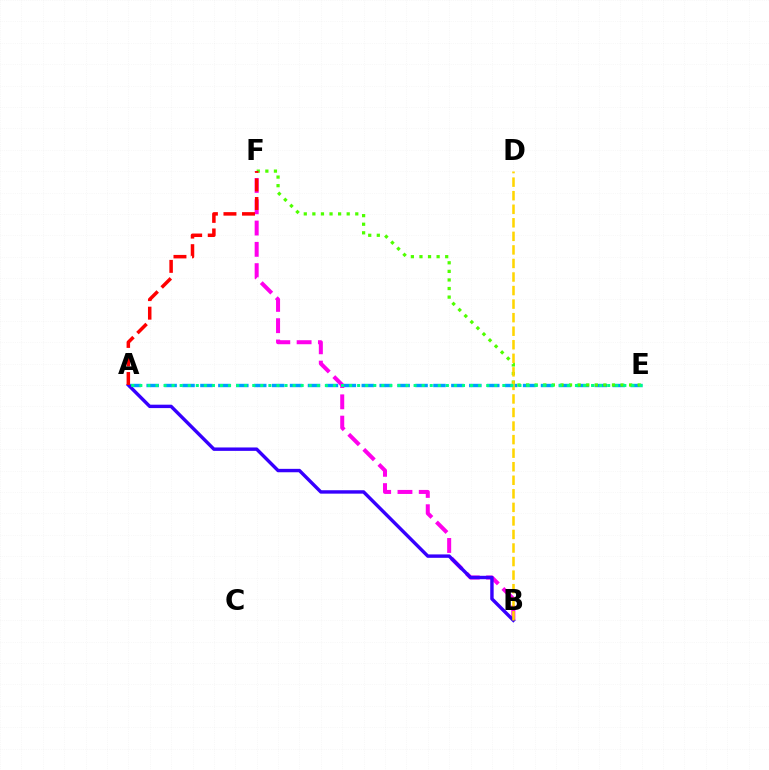{('A', 'E'): [{'color': '#009eff', 'line_style': 'dashed', 'thickness': 2.44}, {'color': '#00ff86', 'line_style': 'dotted', 'thickness': 2.19}], ('E', 'F'): [{'color': '#4fff00', 'line_style': 'dotted', 'thickness': 2.33}], ('B', 'F'): [{'color': '#ff00ed', 'line_style': 'dashed', 'thickness': 2.89}], ('A', 'B'): [{'color': '#3700ff', 'line_style': 'solid', 'thickness': 2.45}], ('B', 'D'): [{'color': '#ffd500', 'line_style': 'dashed', 'thickness': 1.84}], ('A', 'F'): [{'color': '#ff0000', 'line_style': 'dashed', 'thickness': 2.52}]}